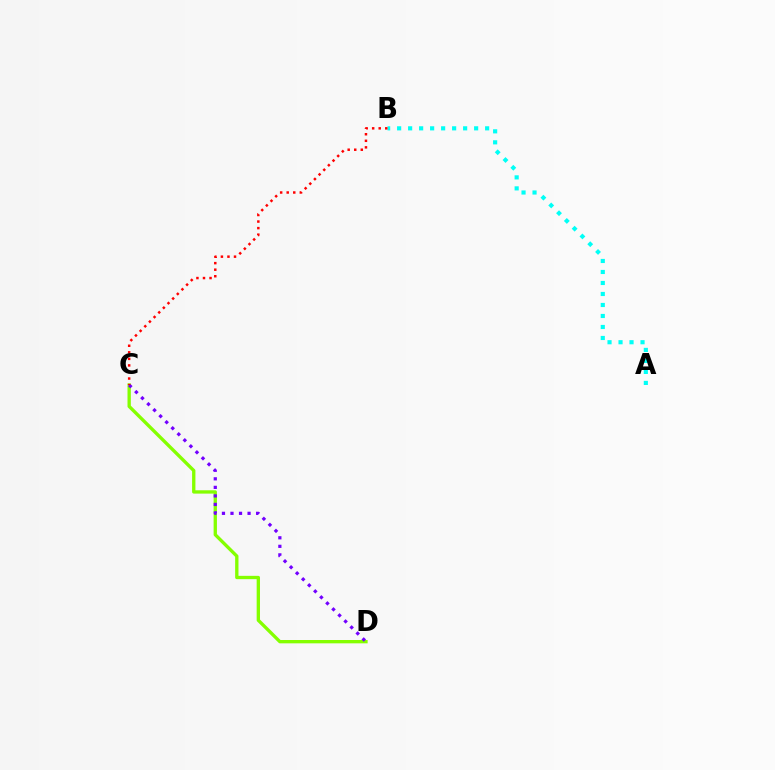{('C', 'D'): [{'color': '#84ff00', 'line_style': 'solid', 'thickness': 2.4}, {'color': '#7200ff', 'line_style': 'dotted', 'thickness': 2.32}], ('A', 'B'): [{'color': '#00fff6', 'line_style': 'dotted', 'thickness': 2.99}], ('B', 'C'): [{'color': '#ff0000', 'line_style': 'dotted', 'thickness': 1.78}]}